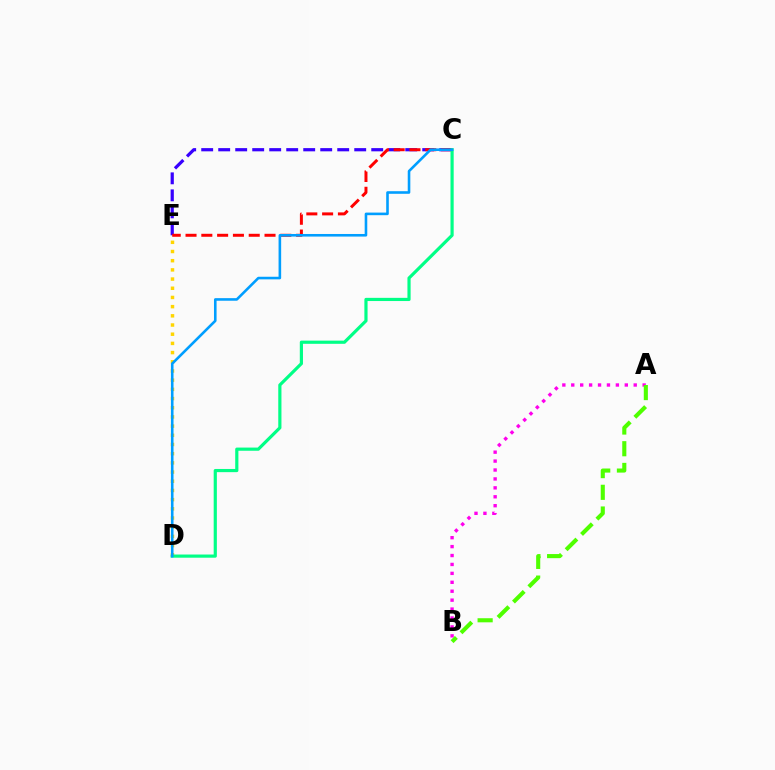{('C', 'E'): [{'color': '#3700ff', 'line_style': 'dashed', 'thickness': 2.31}, {'color': '#ff0000', 'line_style': 'dashed', 'thickness': 2.15}], ('A', 'B'): [{'color': '#ff00ed', 'line_style': 'dotted', 'thickness': 2.42}, {'color': '#4fff00', 'line_style': 'dashed', 'thickness': 2.95}], ('D', 'E'): [{'color': '#ffd500', 'line_style': 'dotted', 'thickness': 2.5}], ('C', 'D'): [{'color': '#00ff86', 'line_style': 'solid', 'thickness': 2.29}, {'color': '#009eff', 'line_style': 'solid', 'thickness': 1.87}]}